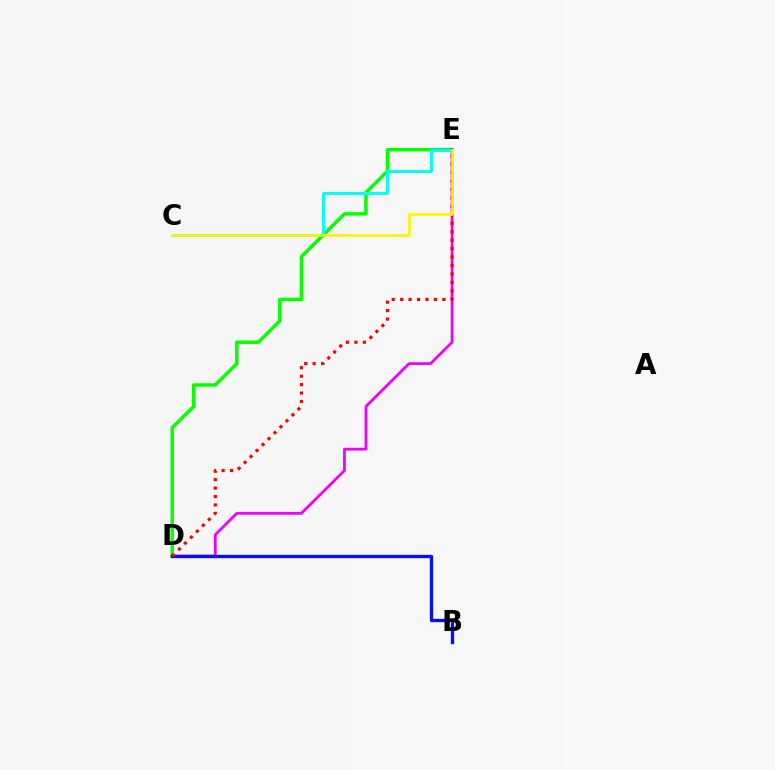{('D', 'E'): [{'color': '#08ff00', 'line_style': 'solid', 'thickness': 2.51}, {'color': '#ee00ff', 'line_style': 'solid', 'thickness': 1.99}, {'color': '#ff0000', 'line_style': 'dotted', 'thickness': 2.29}], ('C', 'E'): [{'color': '#00fff6', 'line_style': 'solid', 'thickness': 2.11}, {'color': '#fcf500', 'line_style': 'solid', 'thickness': 1.95}], ('B', 'D'): [{'color': '#0010ff', 'line_style': 'solid', 'thickness': 2.4}]}